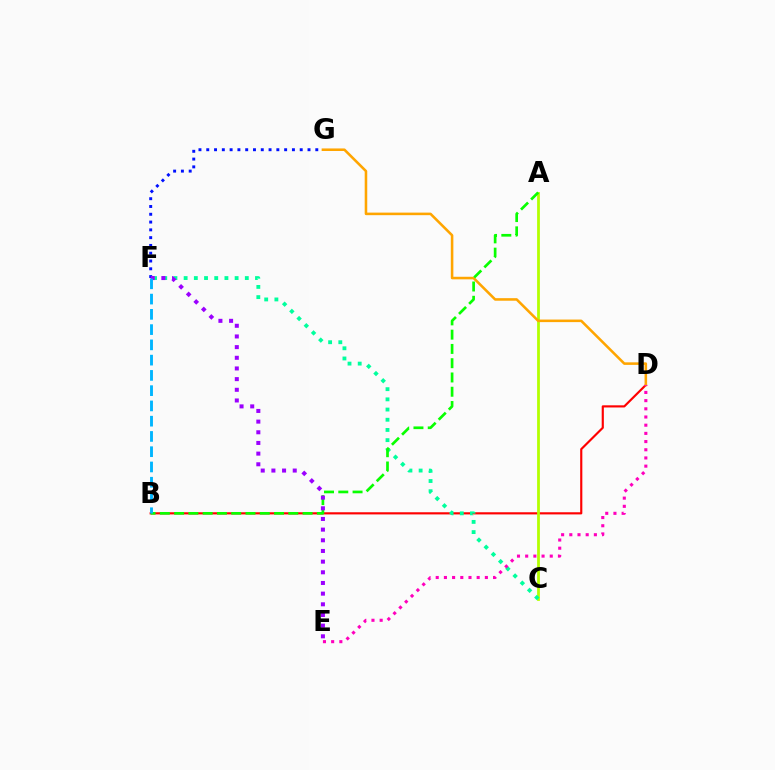{('B', 'D'): [{'color': '#ff0000', 'line_style': 'solid', 'thickness': 1.56}], ('A', 'C'): [{'color': '#b3ff00', 'line_style': 'solid', 'thickness': 2.0}], ('C', 'F'): [{'color': '#00ff9d', 'line_style': 'dotted', 'thickness': 2.77}], ('F', 'G'): [{'color': '#0010ff', 'line_style': 'dotted', 'thickness': 2.12}], ('D', 'G'): [{'color': '#ffa500', 'line_style': 'solid', 'thickness': 1.84}], ('D', 'E'): [{'color': '#ff00bd', 'line_style': 'dotted', 'thickness': 2.23}], ('A', 'B'): [{'color': '#08ff00', 'line_style': 'dashed', 'thickness': 1.94}], ('E', 'F'): [{'color': '#9b00ff', 'line_style': 'dotted', 'thickness': 2.9}], ('B', 'F'): [{'color': '#00b5ff', 'line_style': 'dashed', 'thickness': 2.07}]}